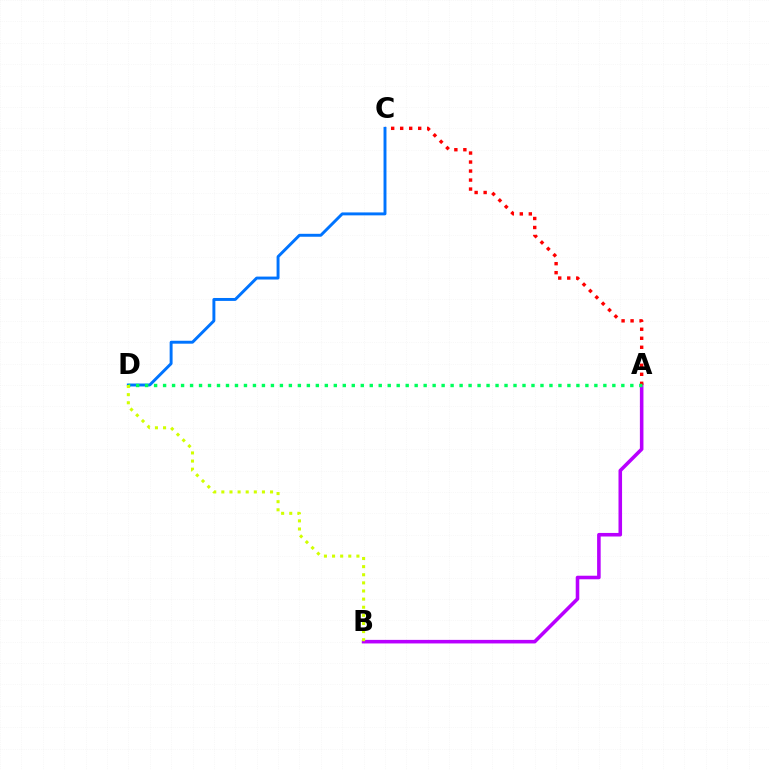{('A', 'B'): [{'color': '#b900ff', 'line_style': 'solid', 'thickness': 2.57}], ('A', 'C'): [{'color': '#ff0000', 'line_style': 'dotted', 'thickness': 2.45}], ('C', 'D'): [{'color': '#0074ff', 'line_style': 'solid', 'thickness': 2.11}], ('A', 'D'): [{'color': '#00ff5c', 'line_style': 'dotted', 'thickness': 2.44}], ('B', 'D'): [{'color': '#d1ff00', 'line_style': 'dotted', 'thickness': 2.21}]}